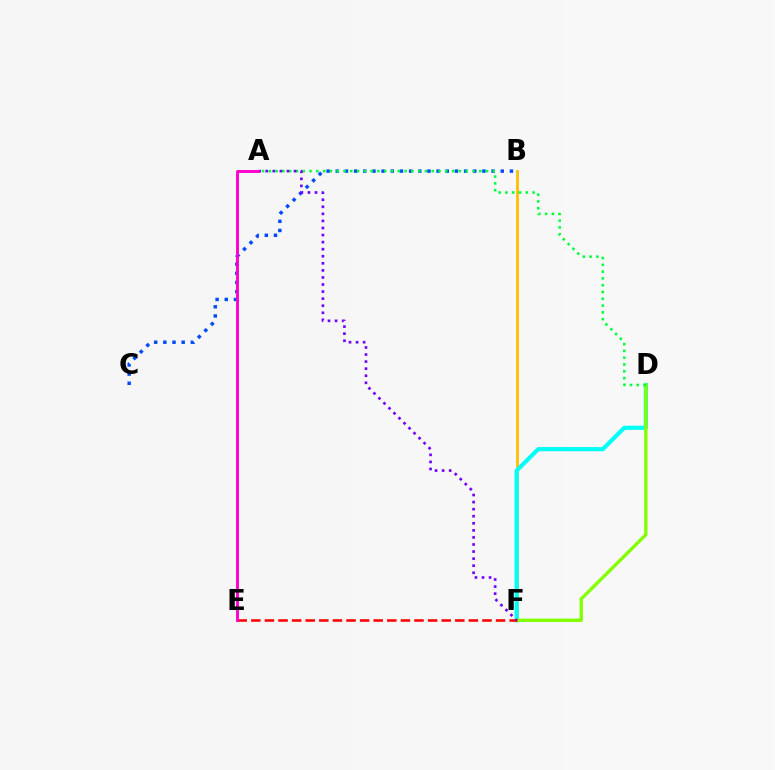{('B', 'F'): [{'color': '#ffbd00', 'line_style': 'solid', 'thickness': 1.98}], ('B', 'C'): [{'color': '#004bff', 'line_style': 'dotted', 'thickness': 2.49}], ('D', 'F'): [{'color': '#00fff6', 'line_style': 'solid', 'thickness': 2.99}, {'color': '#84ff00', 'line_style': 'solid', 'thickness': 2.4}], ('A', 'D'): [{'color': '#00ff39', 'line_style': 'dotted', 'thickness': 1.84}], ('E', 'F'): [{'color': '#ff0000', 'line_style': 'dashed', 'thickness': 1.85}], ('A', 'F'): [{'color': '#7200ff', 'line_style': 'dotted', 'thickness': 1.92}], ('A', 'E'): [{'color': '#ff00cf', 'line_style': 'solid', 'thickness': 2.09}]}